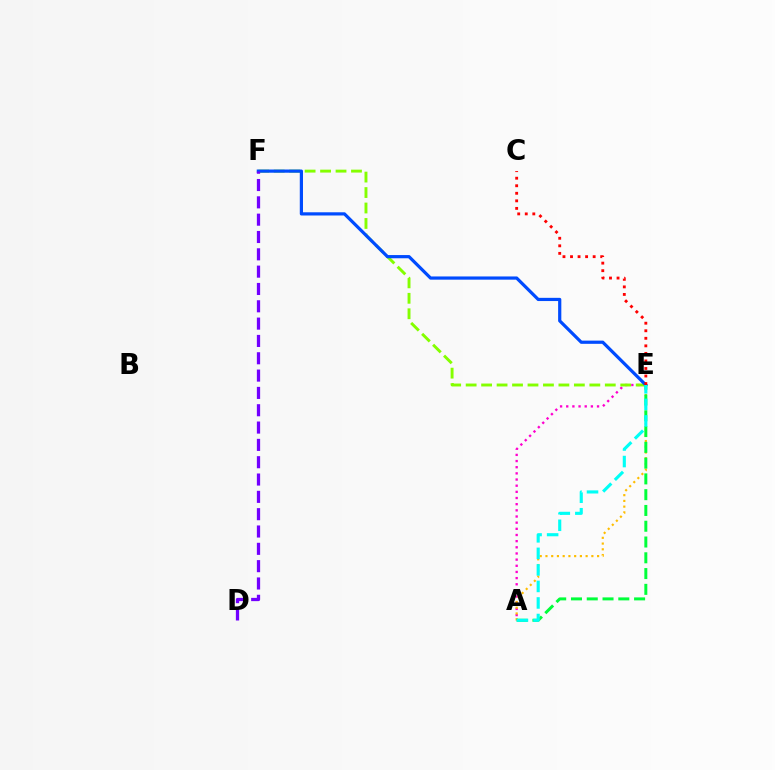{('A', 'E'): [{'color': '#ff00cf', 'line_style': 'dotted', 'thickness': 1.67}, {'color': '#ffbd00', 'line_style': 'dotted', 'thickness': 1.56}, {'color': '#00ff39', 'line_style': 'dashed', 'thickness': 2.14}, {'color': '#00fff6', 'line_style': 'dashed', 'thickness': 2.25}], ('E', 'F'): [{'color': '#84ff00', 'line_style': 'dashed', 'thickness': 2.1}, {'color': '#004bff', 'line_style': 'solid', 'thickness': 2.31}], ('D', 'F'): [{'color': '#7200ff', 'line_style': 'dashed', 'thickness': 2.35}], ('C', 'E'): [{'color': '#ff0000', 'line_style': 'dotted', 'thickness': 2.05}]}